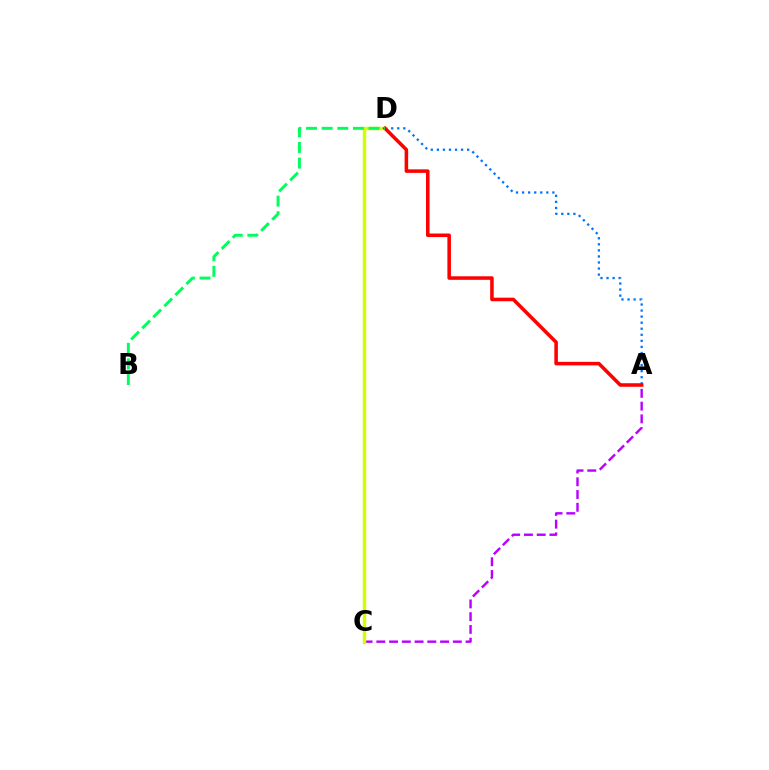{('A', 'D'): [{'color': '#0074ff', 'line_style': 'dotted', 'thickness': 1.65}, {'color': '#ff0000', 'line_style': 'solid', 'thickness': 2.55}], ('A', 'C'): [{'color': '#b900ff', 'line_style': 'dashed', 'thickness': 1.73}], ('C', 'D'): [{'color': '#d1ff00', 'line_style': 'solid', 'thickness': 2.47}], ('B', 'D'): [{'color': '#00ff5c', 'line_style': 'dashed', 'thickness': 2.12}]}